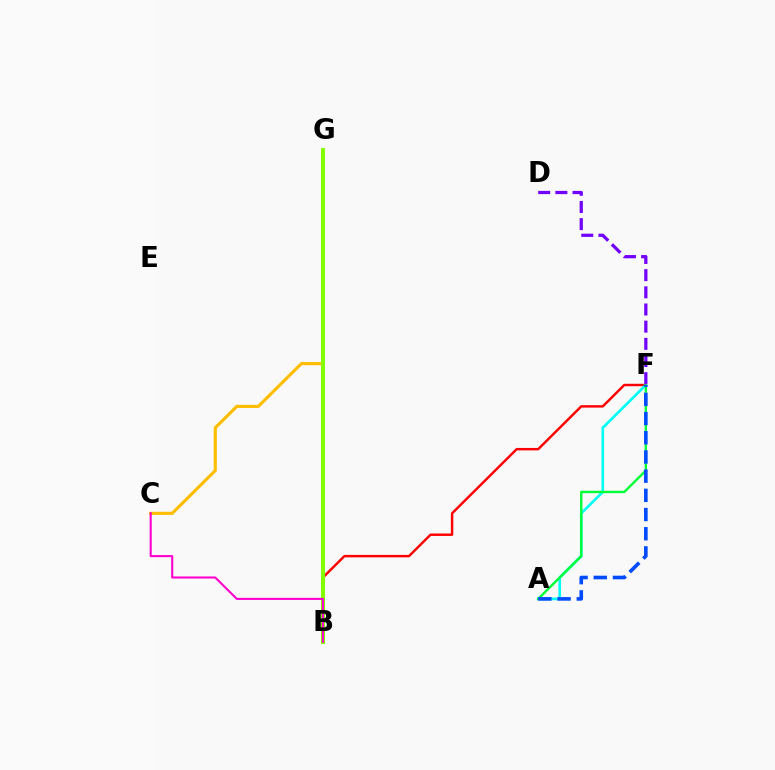{('B', 'F'): [{'color': '#ff0000', 'line_style': 'solid', 'thickness': 1.76}], ('A', 'F'): [{'color': '#00fff6', 'line_style': 'solid', 'thickness': 1.93}, {'color': '#00ff39', 'line_style': 'solid', 'thickness': 1.73}, {'color': '#004bff', 'line_style': 'dashed', 'thickness': 2.61}], ('C', 'G'): [{'color': '#ffbd00', 'line_style': 'solid', 'thickness': 2.25}], ('D', 'F'): [{'color': '#7200ff', 'line_style': 'dashed', 'thickness': 2.33}], ('B', 'G'): [{'color': '#84ff00', 'line_style': 'solid', 'thickness': 2.93}], ('B', 'C'): [{'color': '#ff00cf', 'line_style': 'solid', 'thickness': 1.51}]}